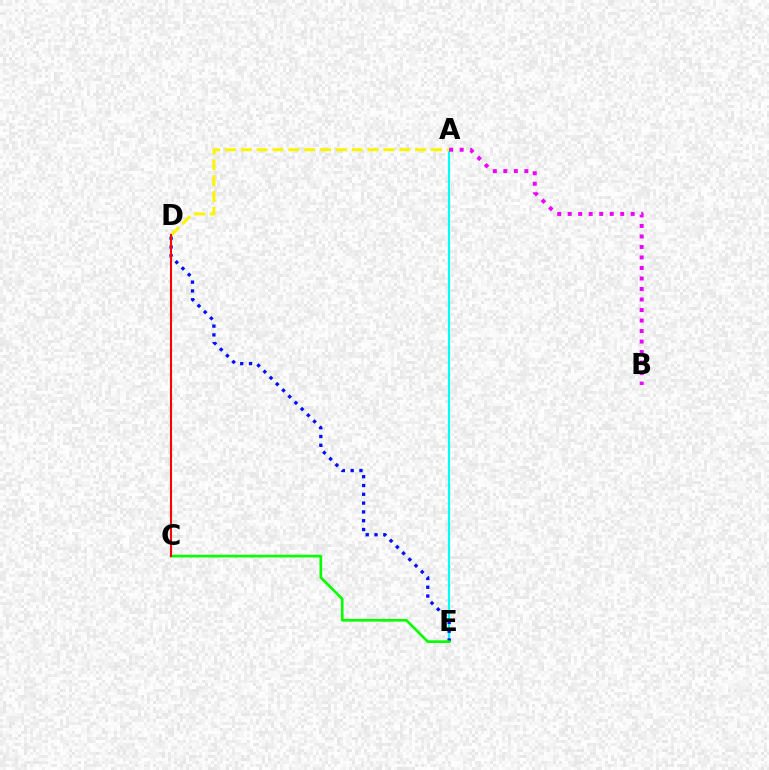{('A', 'E'): [{'color': '#00fff6', 'line_style': 'solid', 'thickness': 1.57}], ('D', 'E'): [{'color': '#0010ff', 'line_style': 'dotted', 'thickness': 2.39}], ('C', 'E'): [{'color': '#08ff00', 'line_style': 'solid', 'thickness': 1.93}], ('A', 'D'): [{'color': '#fcf500', 'line_style': 'dashed', 'thickness': 2.15}], ('A', 'B'): [{'color': '#ee00ff', 'line_style': 'dotted', 'thickness': 2.86}], ('C', 'D'): [{'color': '#ff0000', 'line_style': 'solid', 'thickness': 1.51}]}